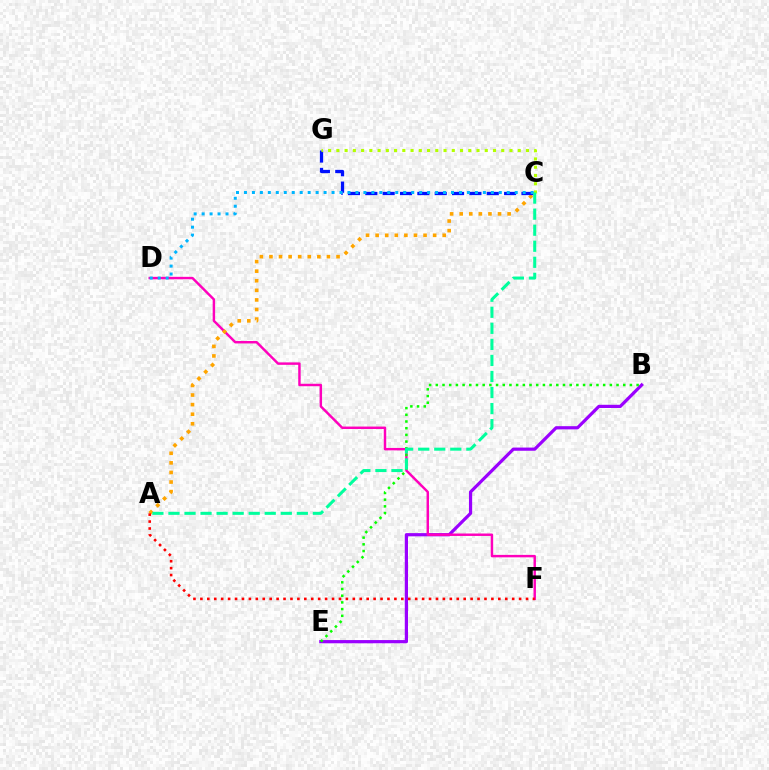{('B', 'E'): [{'color': '#9b00ff', 'line_style': 'solid', 'thickness': 2.31}, {'color': '#08ff00', 'line_style': 'dotted', 'thickness': 1.82}], ('D', 'F'): [{'color': '#ff00bd', 'line_style': 'solid', 'thickness': 1.76}], ('A', 'C'): [{'color': '#ffa500', 'line_style': 'dotted', 'thickness': 2.6}, {'color': '#00ff9d', 'line_style': 'dashed', 'thickness': 2.18}], ('C', 'G'): [{'color': '#0010ff', 'line_style': 'dashed', 'thickness': 2.36}, {'color': '#b3ff00', 'line_style': 'dotted', 'thickness': 2.24}], ('C', 'D'): [{'color': '#00b5ff', 'line_style': 'dotted', 'thickness': 2.16}], ('A', 'F'): [{'color': '#ff0000', 'line_style': 'dotted', 'thickness': 1.88}]}